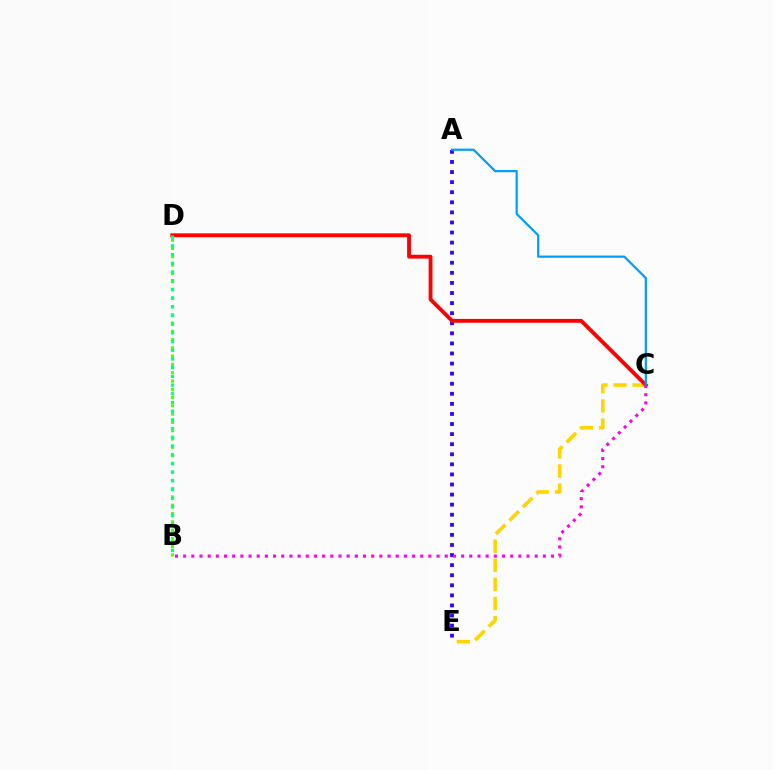{('A', 'E'): [{'color': '#3700ff', 'line_style': 'dotted', 'thickness': 2.74}], ('C', 'E'): [{'color': '#ffd500', 'line_style': 'dashed', 'thickness': 2.6}], ('B', 'D'): [{'color': '#4fff00', 'line_style': 'dotted', 'thickness': 2.25}, {'color': '#00ff86', 'line_style': 'dotted', 'thickness': 2.36}], ('C', 'D'): [{'color': '#ff0000', 'line_style': 'solid', 'thickness': 2.76}], ('A', 'C'): [{'color': '#009eff', 'line_style': 'solid', 'thickness': 1.6}], ('B', 'C'): [{'color': '#ff00ed', 'line_style': 'dotted', 'thickness': 2.22}]}